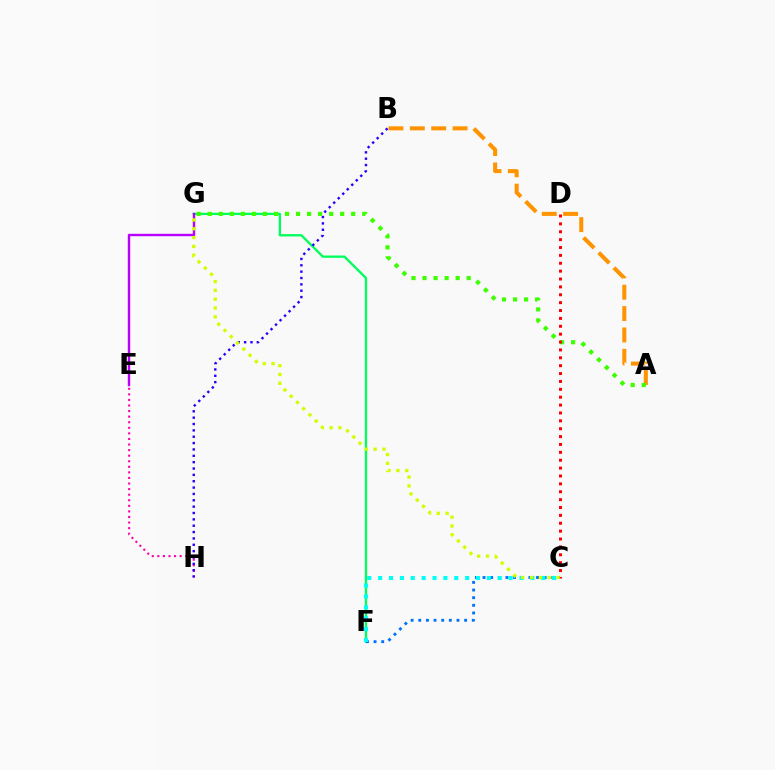{('F', 'G'): [{'color': '#00ff5c', 'line_style': 'solid', 'thickness': 1.68}], ('A', 'B'): [{'color': '#ff9400', 'line_style': 'dashed', 'thickness': 2.9}], ('C', 'F'): [{'color': '#0074ff', 'line_style': 'dotted', 'thickness': 2.08}, {'color': '#00fff6', 'line_style': 'dotted', 'thickness': 2.95}], ('E', 'G'): [{'color': '#b900ff', 'line_style': 'solid', 'thickness': 1.74}], ('A', 'G'): [{'color': '#3dff00', 'line_style': 'dotted', 'thickness': 3.0}], ('E', 'H'): [{'color': '#ff00ac', 'line_style': 'dotted', 'thickness': 1.51}], ('B', 'H'): [{'color': '#2500ff', 'line_style': 'dotted', 'thickness': 1.73}], ('C', 'D'): [{'color': '#ff0000', 'line_style': 'dotted', 'thickness': 2.14}], ('C', 'G'): [{'color': '#d1ff00', 'line_style': 'dotted', 'thickness': 2.4}]}